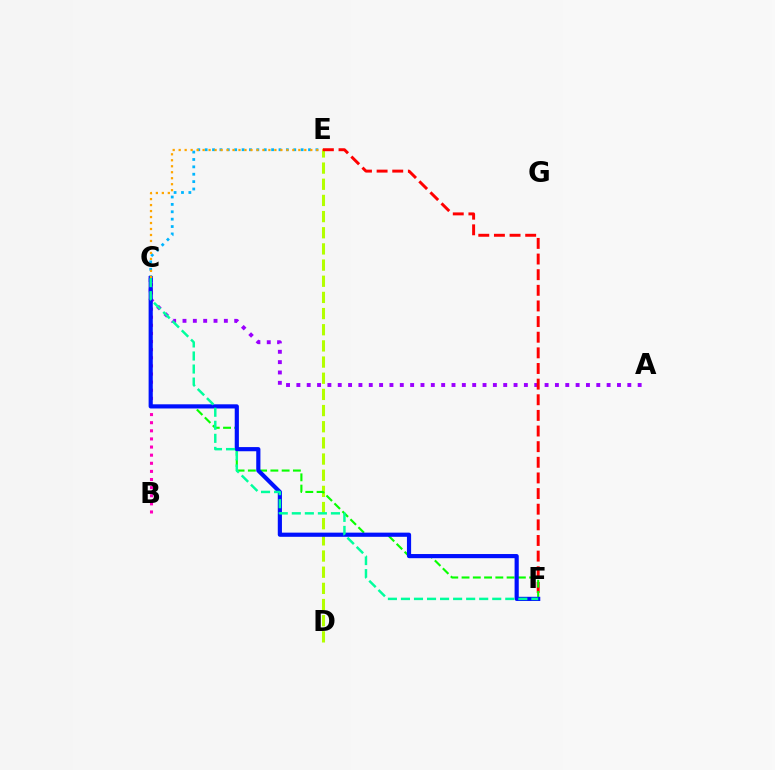{('C', 'E'): [{'color': '#00b5ff', 'line_style': 'dotted', 'thickness': 2.01}, {'color': '#ffa500', 'line_style': 'dotted', 'thickness': 1.63}], ('D', 'E'): [{'color': '#b3ff00', 'line_style': 'dashed', 'thickness': 2.2}], ('A', 'C'): [{'color': '#9b00ff', 'line_style': 'dotted', 'thickness': 2.81}], ('E', 'F'): [{'color': '#ff0000', 'line_style': 'dashed', 'thickness': 2.12}], ('C', 'F'): [{'color': '#08ff00', 'line_style': 'dashed', 'thickness': 1.53}, {'color': '#0010ff', 'line_style': 'solid', 'thickness': 3.0}, {'color': '#00ff9d', 'line_style': 'dashed', 'thickness': 1.77}], ('B', 'C'): [{'color': '#ff00bd', 'line_style': 'dotted', 'thickness': 2.2}]}